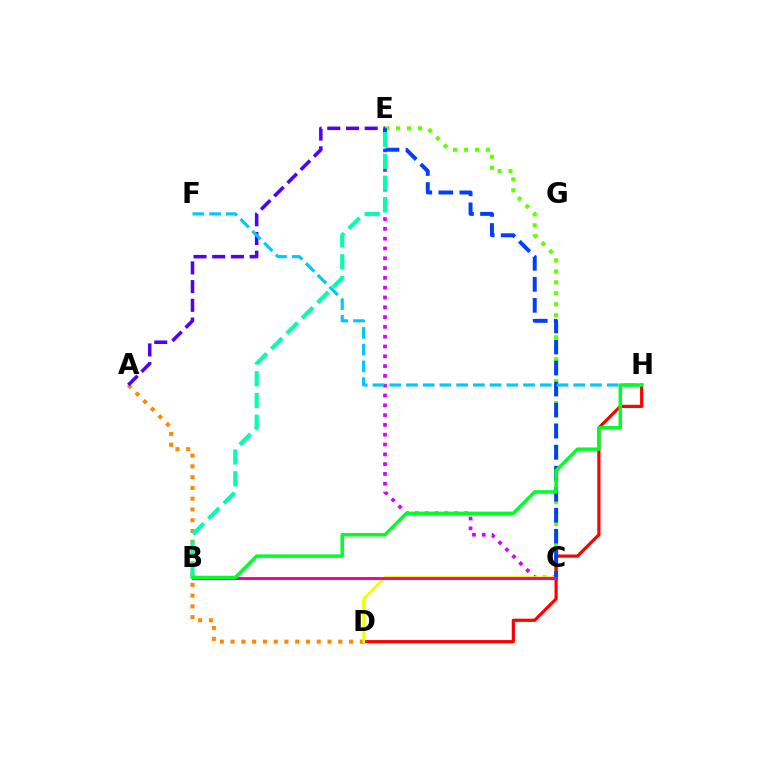{('C', 'E'): [{'color': '#66ff00', 'line_style': 'dotted', 'thickness': 2.98}, {'color': '#d600ff', 'line_style': 'dotted', 'thickness': 2.66}, {'color': '#003fff', 'line_style': 'dashed', 'thickness': 2.86}], ('A', 'D'): [{'color': '#ff8800', 'line_style': 'dotted', 'thickness': 2.93}], ('D', 'H'): [{'color': '#ff0000', 'line_style': 'solid', 'thickness': 2.3}], ('C', 'D'): [{'color': '#eeff00', 'line_style': 'solid', 'thickness': 2.0}], ('A', 'E'): [{'color': '#4f00ff', 'line_style': 'dashed', 'thickness': 2.54}], ('B', 'C'): [{'color': '#ff00a0', 'line_style': 'solid', 'thickness': 2.18}], ('F', 'H'): [{'color': '#00c7ff', 'line_style': 'dashed', 'thickness': 2.27}], ('B', 'E'): [{'color': '#00ffaf', 'line_style': 'dashed', 'thickness': 2.96}], ('B', 'H'): [{'color': '#00ff27', 'line_style': 'solid', 'thickness': 2.51}]}